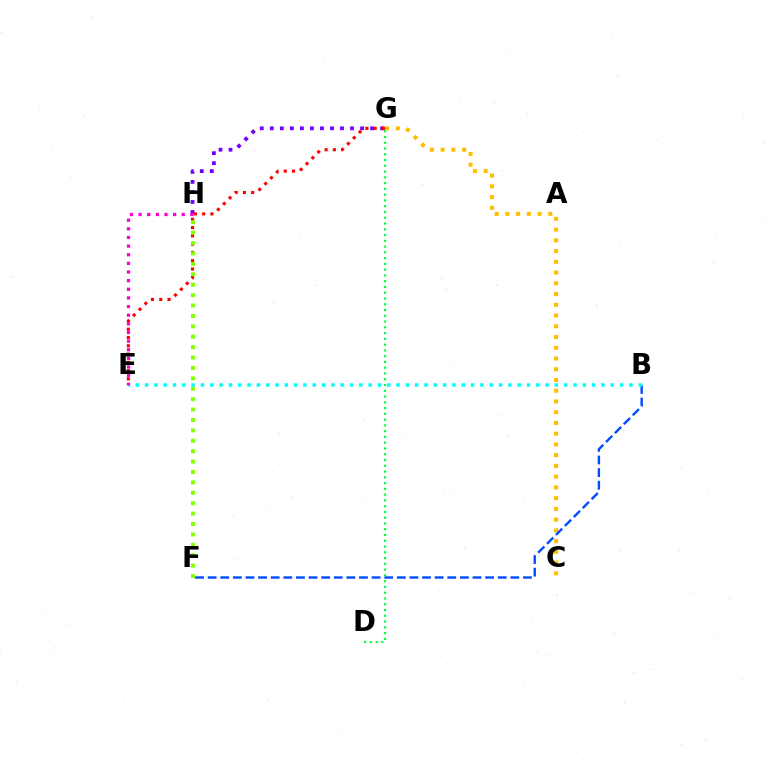{('C', 'G'): [{'color': '#ffbd00', 'line_style': 'dotted', 'thickness': 2.92}], ('B', 'F'): [{'color': '#004bff', 'line_style': 'dashed', 'thickness': 1.71}], ('G', 'H'): [{'color': '#7200ff', 'line_style': 'dotted', 'thickness': 2.72}], ('B', 'E'): [{'color': '#00fff6', 'line_style': 'dotted', 'thickness': 2.53}], ('E', 'G'): [{'color': '#ff0000', 'line_style': 'dotted', 'thickness': 2.25}], ('D', 'G'): [{'color': '#00ff39', 'line_style': 'dotted', 'thickness': 1.57}], ('F', 'H'): [{'color': '#84ff00', 'line_style': 'dotted', 'thickness': 2.83}], ('E', 'H'): [{'color': '#ff00cf', 'line_style': 'dotted', 'thickness': 2.35}]}